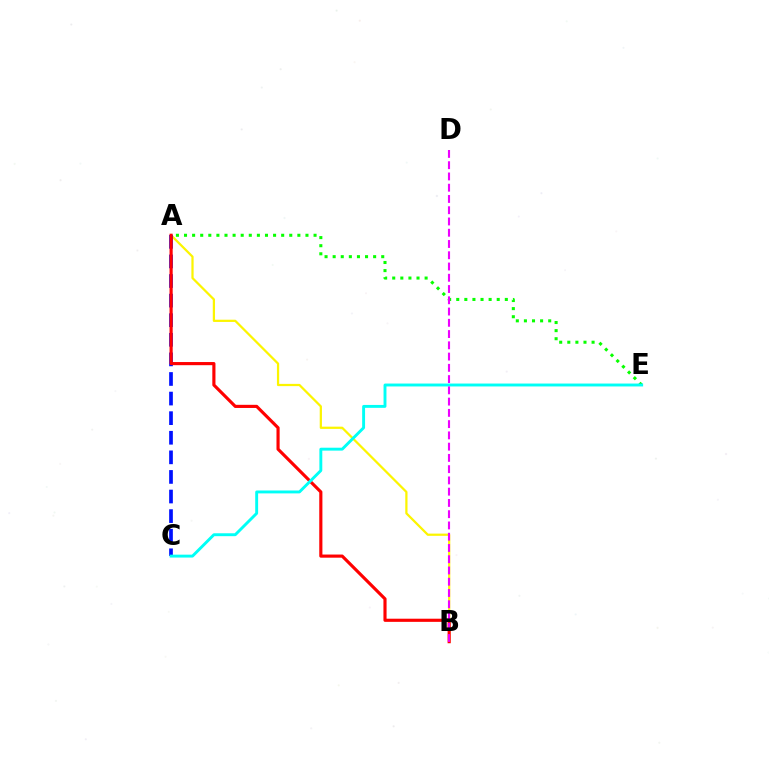{('A', 'B'): [{'color': '#fcf500', 'line_style': 'solid', 'thickness': 1.61}, {'color': '#ff0000', 'line_style': 'solid', 'thickness': 2.26}], ('A', 'C'): [{'color': '#0010ff', 'line_style': 'dashed', 'thickness': 2.66}], ('A', 'E'): [{'color': '#08ff00', 'line_style': 'dotted', 'thickness': 2.2}], ('C', 'E'): [{'color': '#00fff6', 'line_style': 'solid', 'thickness': 2.09}], ('B', 'D'): [{'color': '#ee00ff', 'line_style': 'dashed', 'thickness': 1.53}]}